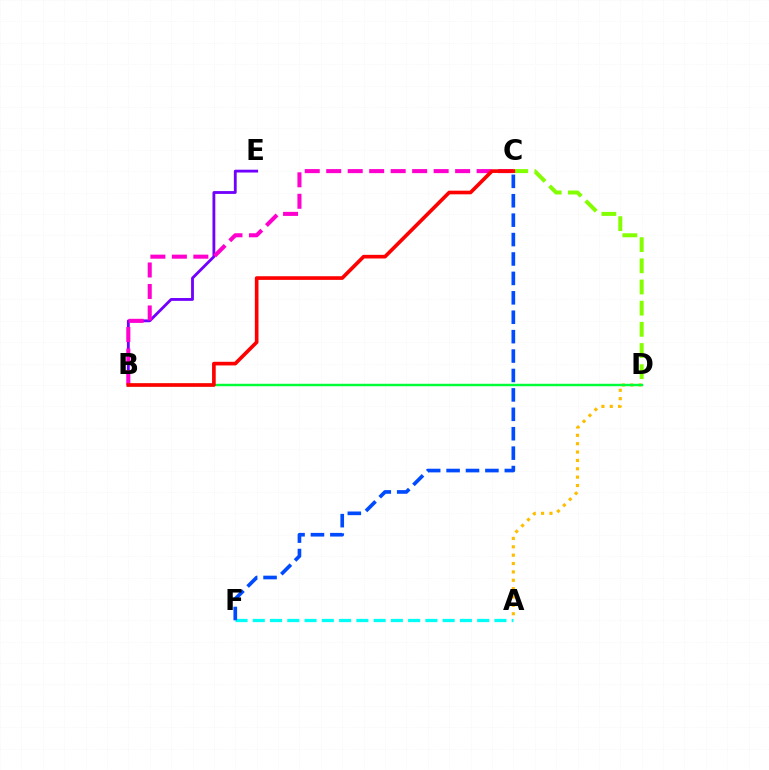{('A', 'F'): [{'color': '#00fff6', 'line_style': 'dashed', 'thickness': 2.34}], ('C', 'F'): [{'color': '#004bff', 'line_style': 'dashed', 'thickness': 2.64}], ('C', 'D'): [{'color': '#84ff00', 'line_style': 'dashed', 'thickness': 2.88}], ('A', 'D'): [{'color': '#ffbd00', 'line_style': 'dotted', 'thickness': 2.27}], ('B', 'E'): [{'color': '#7200ff', 'line_style': 'solid', 'thickness': 2.04}], ('B', 'C'): [{'color': '#ff00cf', 'line_style': 'dashed', 'thickness': 2.92}, {'color': '#ff0000', 'line_style': 'solid', 'thickness': 2.63}], ('B', 'D'): [{'color': '#00ff39', 'line_style': 'solid', 'thickness': 1.75}]}